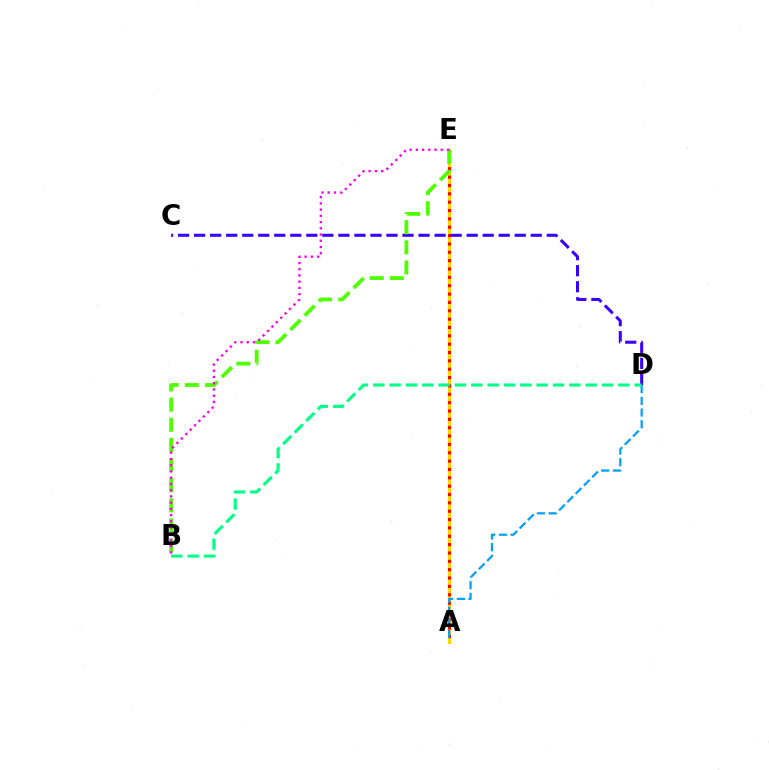{('A', 'E'): [{'color': '#ffd500', 'line_style': 'solid', 'thickness': 2.19}, {'color': '#ff0000', 'line_style': 'dotted', 'thickness': 2.27}], ('C', 'D'): [{'color': '#3700ff', 'line_style': 'dashed', 'thickness': 2.18}], ('A', 'D'): [{'color': '#009eff', 'line_style': 'dashed', 'thickness': 1.59}], ('B', 'E'): [{'color': '#4fff00', 'line_style': 'dashed', 'thickness': 2.74}, {'color': '#ff00ed', 'line_style': 'dotted', 'thickness': 1.69}], ('B', 'D'): [{'color': '#00ff86', 'line_style': 'dashed', 'thickness': 2.22}]}